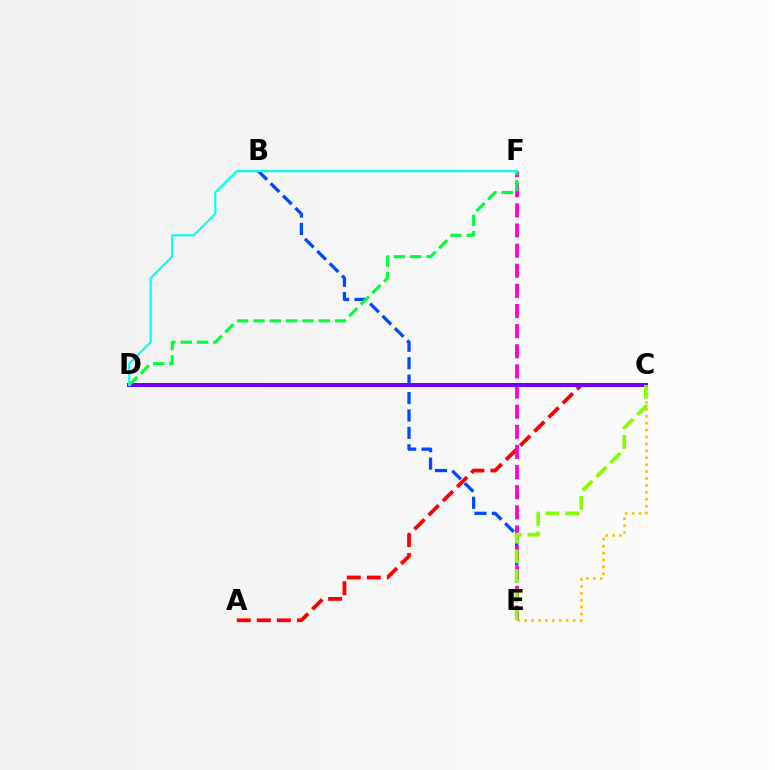{('C', 'E'): [{'color': '#ffbd00', 'line_style': 'dotted', 'thickness': 1.88}, {'color': '#84ff00', 'line_style': 'dashed', 'thickness': 2.67}], ('B', 'E'): [{'color': '#004bff', 'line_style': 'dashed', 'thickness': 2.37}], ('A', 'C'): [{'color': '#ff0000', 'line_style': 'dashed', 'thickness': 2.72}], ('E', 'F'): [{'color': '#ff00cf', 'line_style': 'dashed', 'thickness': 2.73}], ('C', 'D'): [{'color': '#7200ff', 'line_style': 'solid', 'thickness': 2.88}], ('D', 'F'): [{'color': '#00ff39', 'line_style': 'dashed', 'thickness': 2.22}, {'color': '#00fff6', 'line_style': 'solid', 'thickness': 1.53}]}